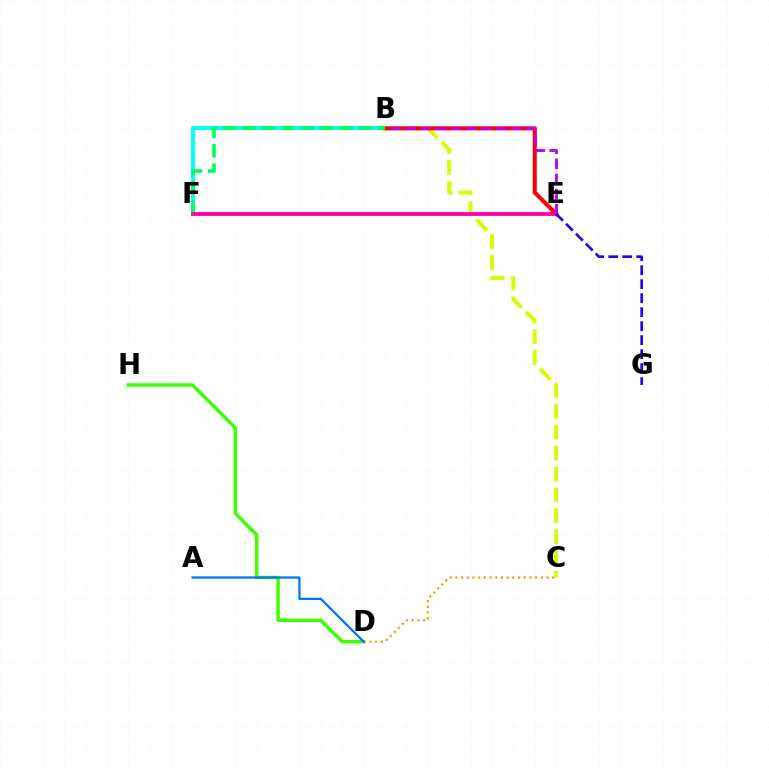{('D', 'H'): [{'color': '#3dff00', 'line_style': 'solid', 'thickness': 2.49}], ('B', 'F'): [{'color': '#00fff6', 'line_style': 'solid', 'thickness': 2.82}, {'color': '#00ff5c', 'line_style': 'dashed', 'thickness': 2.63}], ('B', 'C'): [{'color': '#d1ff00', 'line_style': 'dashed', 'thickness': 2.84}], ('B', 'E'): [{'color': '#ff0000', 'line_style': 'solid', 'thickness': 2.94}, {'color': '#b900ff', 'line_style': 'dashed', 'thickness': 2.05}], ('C', 'D'): [{'color': '#ff9400', 'line_style': 'dotted', 'thickness': 1.55}], ('E', 'F'): [{'color': '#ff00ac', 'line_style': 'solid', 'thickness': 2.76}], ('E', 'G'): [{'color': '#2500ff', 'line_style': 'dashed', 'thickness': 1.9}], ('A', 'D'): [{'color': '#0074ff', 'line_style': 'solid', 'thickness': 1.63}]}